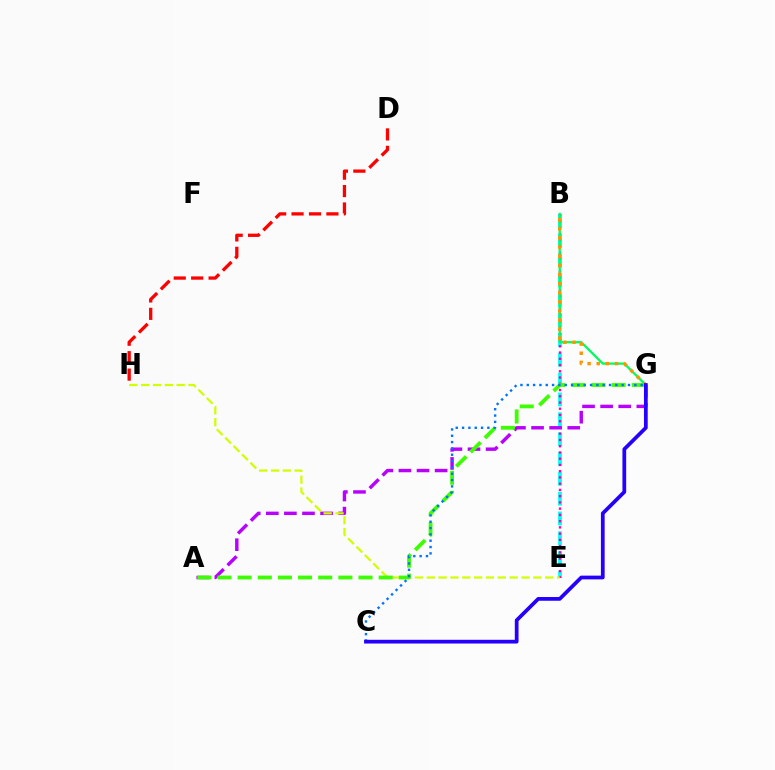{('B', 'E'): [{'color': '#00fff6', 'line_style': 'dashed', 'thickness': 2.7}, {'color': '#ff00ac', 'line_style': 'dotted', 'thickness': 1.7}], ('A', 'G'): [{'color': '#b900ff', 'line_style': 'dashed', 'thickness': 2.46}, {'color': '#3dff00', 'line_style': 'dashed', 'thickness': 2.74}], ('B', 'G'): [{'color': '#00ff5c', 'line_style': 'solid', 'thickness': 1.66}, {'color': '#ff9400', 'line_style': 'dotted', 'thickness': 2.48}], ('E', 'H'): [{'color': '#d1ff00', 'line_style': 'dashed', 'thickness': 1.61}], ('D', 'H'): [{'color': '#ff0000', 'line_style': 'dashed', 'thickness': 2.37}], ('C', 'G'): [{'color': '#0074ff', 'line_style': 'dotted', 'thickness': 1.72}, {'color': '#2500ff', 'line_style': 'solid', 'thickness': 2.69}]}